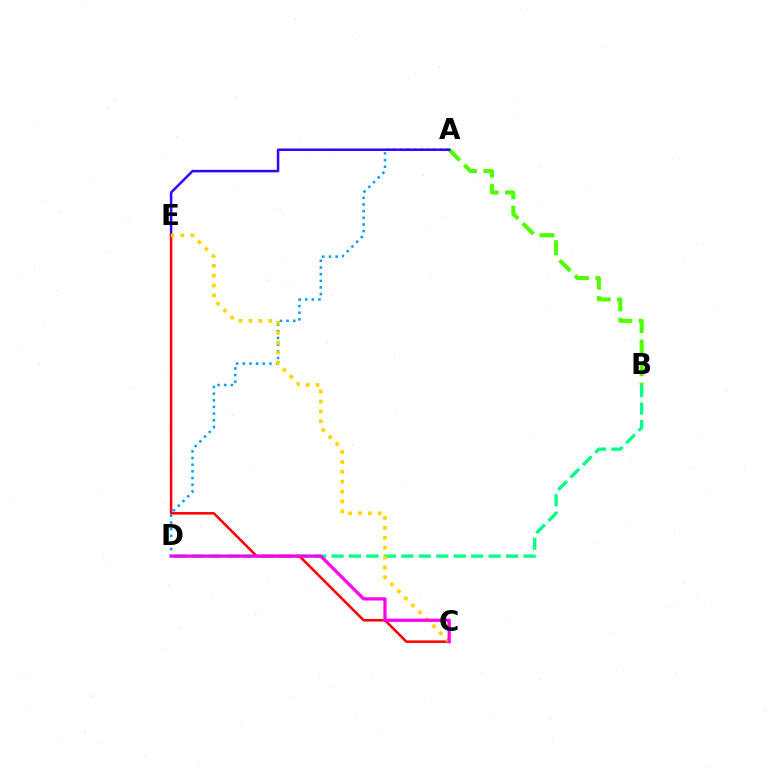{('A', 'D'): [{'color': '#009eff', 'line_style': 'dotted', 'thickness': 1.81}], ('B', 'D'): [{'color': '#00ff86', 'line_style': 'dashed', 'thickness': 2.37}], ('A', 'B'): [{'color': '#4fff00', 'line_style': 'dashed', 'thickness': 2.93}], ('A', 'E'): [{'color': '#3700ff', 'line_style': 'solid', 'thickness': 1.8}], ('C', 'E'): [{'color': '#ff0000', 'line_style': 'solid', 'thickness': 1.81}, {'color': '#ffd500', 'line_style': 'dotted', 'thickness': 2.69}], ('C', 'D'): [{'color': '#ff00ed', 'line_style': 'solid', 'thickness': 2.33}]}